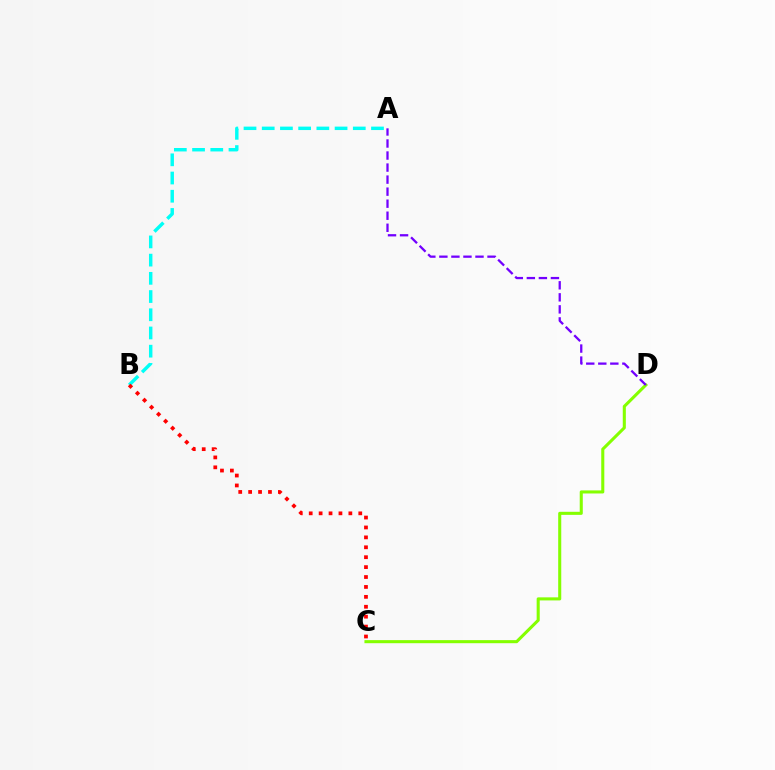{('A', 'B'): [{'color': '#00fff6', 'line_style': 'dashed', 'thickness': 2.47}], ('C', 'D'): [{'color': '#84ff00', 'line_style': 'solid', 'thickness': 2.21}], ('B', 'C'): [{'color': '#ff0000', 'line_style': 'dotted', 'thickness': 2.69}], ('A', 'D'): [{'color': '#7200ff', 'line_style': 'dashed', 'thickness': 1.64}]}